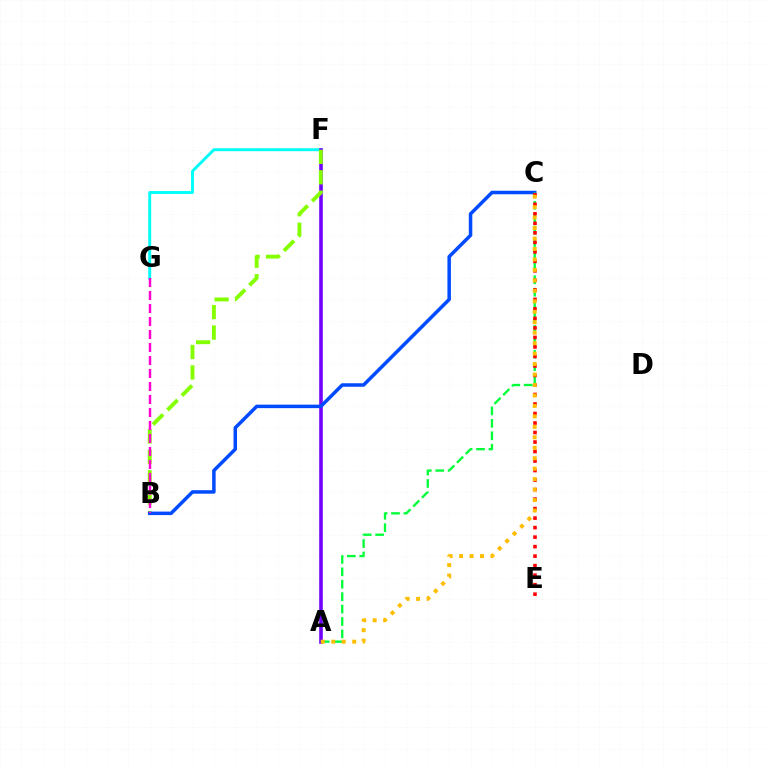{('F', 'G'): [{'color': '#00fff6', 'line_style': 'solid', 'thickness': 2.11}], ('A', 'F'): [{'color': '#7200ff', 'line_style': 'solid', 'thickness': 2.59}], ('B', 'F'): [{'color': '#84ff00', 'line_style': 'dashed', 'thickness': 2.77}], ('B', 'C'): [{'color': '#004bff', 'line_style': 'solid', 'thickness': 2.52}], ('A', 'C'): [{'color': '#00ff39', 'line_style': 'dashed', 'thickness': 1.69}, {'color': '#ffbd00', 'line_style': 'dotted', 'thickness': 2.84}], ('C', 'E'): [{'color': '#ff0000', 'line_style': 'dotted', 'thickness': 2.58}], ('B', 'G'): [{'color': '#ff00cf', 'line_style': 'dashed', 'thickness': 1.76}]}